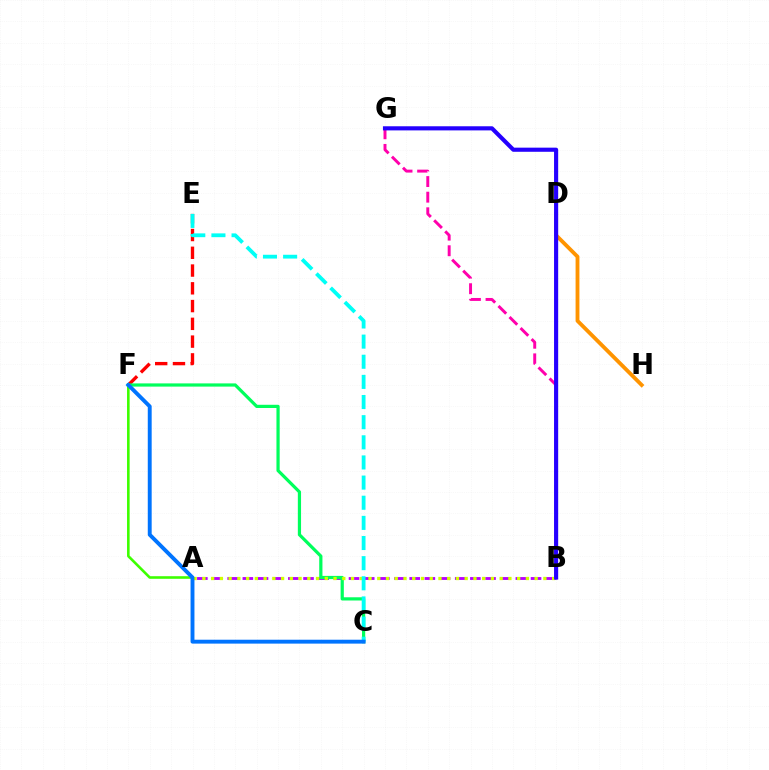{('E', 'F'): [{'color': '#ff0000', 'line_style': 'dashed', 'thickness': 2.41}], ('D', 'H'): [{'color': '#ff9400', 'line_style': 'solid', 'thickness': 2.76}], ('A', 'F'): [{'color': '#3dff00', 'line_style': 'solid', 'thickness': 1.87}], ('B', 'G'): [{'color': '#ff00ac', 'line_style': 'dashed', 'thickness': 2.12}, {'color': '#2500ff', 'line_style': 'solid', 'thickness': 2.97}], ('A', 'B'): [{'color': '#b900ff', 'line_style': 'dashed', 'thickness': 2.06}, {'color': '#d1ff00', 'line_style': 'dotted', 'thickness': 2.38}], ('C', 'F'): [{'color': '#00ff5c', 'line_style': 'solid', 'thickness': 2.31}, {'color': '#0074ff', 'line_style': 'solid', 'thickness': 2.81}], ('C', 'E'): [{'color': '#00fff6', 'line_style': 'dashed', 'thickness': 2.74}]}